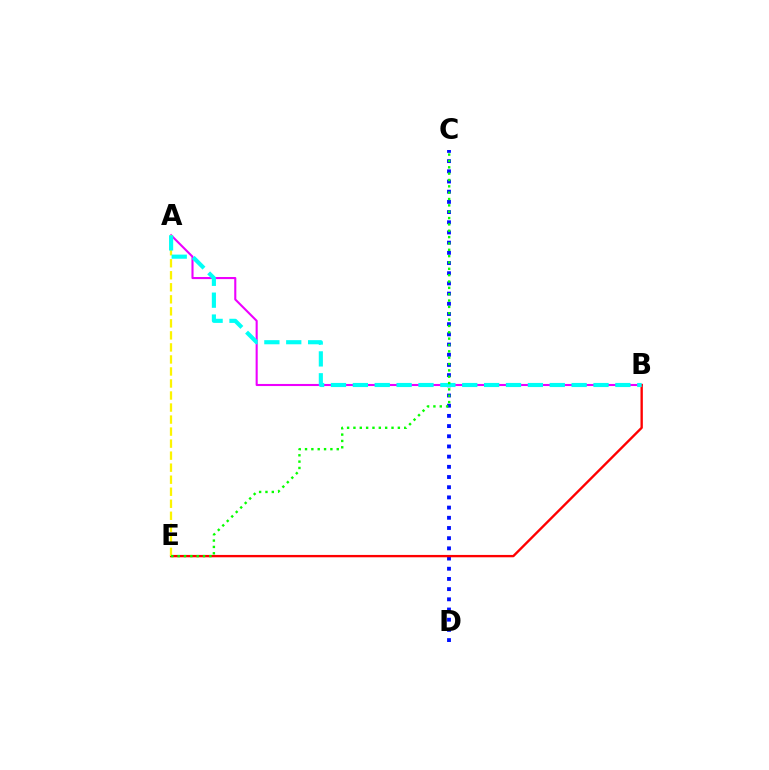{('C', 'D'): [{'color': '#0010ff', 'line_style': 'dotted', 'thickness': 2.77}], ('A', 'B'): [{'color': '#ee00ff', 'line_style': 'solid', 'thickness': 1.51}, {'color': '#00fff6', 'line_style': 'dashed', 'thickness': 2.97}], ('B', 'E'): [{'color': '#ff0000', 'line_style': 'solid', 'thickness': 1.7}], ('A', 'E'): [{'color': '#fcf500', 'line_style': 'dashed', 'thickness': 1.63}], ('C', 'E'): [{'color': '#08ff00', 'line_style': 'dotted', 'thickness': 1.72}]}